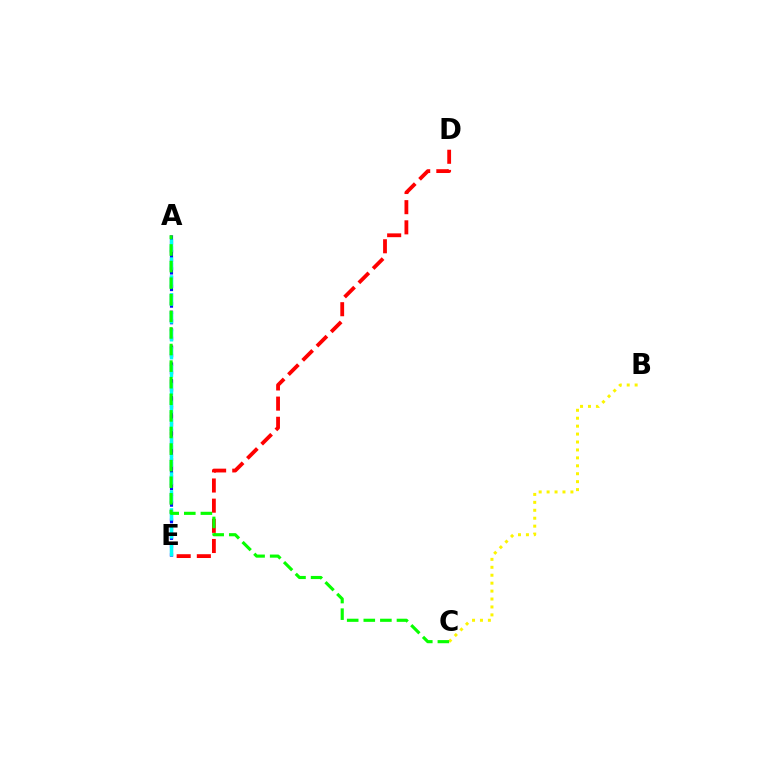{('D', 'E'): [{'color': '#ff0000', 'line_style': 'dashed', 'thickness': 2.74}], ('A', 'E'): [{'color': '#ee00ff', 'line_style': 'dotted', 'thickness': 2.35}, {'color': '#0010ff', 'line_style': 'dashed', 'thickness': 2.25}, {'color': '#00fff6', 'line_style': 'dashed', 'thickness': 2.43}], ('B', 'C'): [{'color': '#fcf500', 'line_style': 'dotted', 'thickness': 2.16}], ('A', 'C'): [{'color': '#08ff00', 'line_style': 'dashed', 'thickness': 2.25}]}